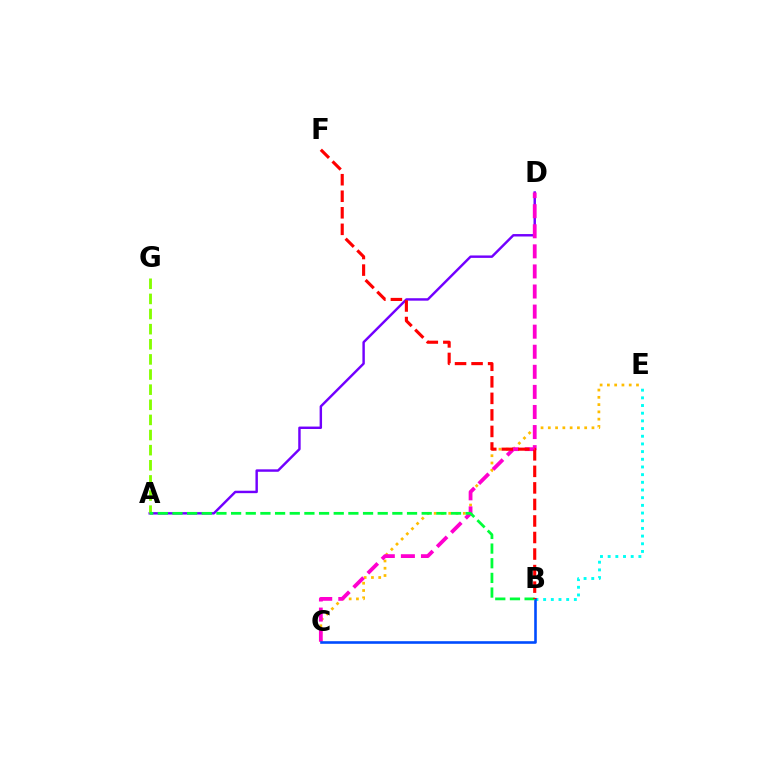{('A', 'D'): [{'color': '#7200ff', 'line_style': 'solid', 'thickness': 1.75}], ('A', 'G'): [{'color': '#84ff00', 'line_style': 'dashed', 'thickness': 2.05}], ('B', 'E'): [{'color': '#00fff6', 'line_style': 'dotted', 'thickness': 2.09}], ('C', 'E'): [{'color': '#ffbd00', 'line_style': 'dotted', 'thickness': 1.98}], ('C', 'D'): [{'color': '#ff00cf', 'line_style': 'dashed', 'thickness': 2.73}], ('B', 'C'): [{'color': '#004bff', 'line_style': 'solid', 'thickness': 1.88}], ('A', 'B'): [{'color': '#00ff39', 'line_style': 'dashed', 'thickness': 1.99}], ('B', 'F'): [{'color': '#ff0000', 'line_style': 'dashed', 'thickness': 2.25}]}